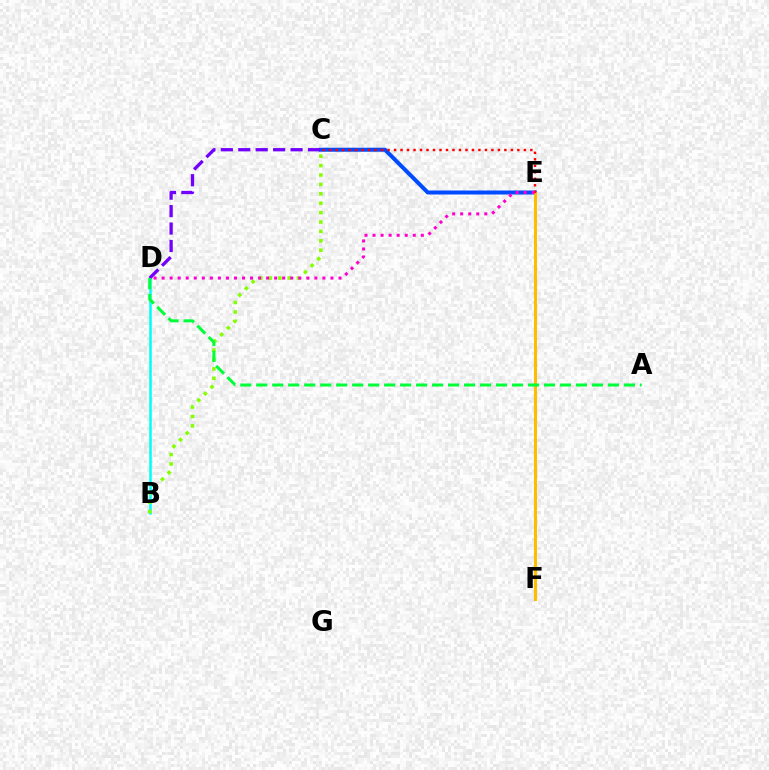{('C', 'E'): [{'color': '#004bff', 'line_style': 'solid', 'thickness': 2.89}, {'color': '#ff0000', 'line_style': 'dotted', 'thickness': 1.76}], ('B', 'D'): [{'color': '#00fff6', 'line_style': 'solid', 'thickness': 1.82}], ('B', 'C'): [{'color': '#84ff00', 'line_style': 'dotted', 'thickness': 2.55}], ('E', 'F'): [{'color': '#ffbd00', 'line_style': 'solid', 'thickness': 2.19}], ('C', 'D'): [{'color': '#7200ff', 'line_style': 'dashed', 'thickness': 2.37}], ('A', 'D'): [{'color': '#00ff39', 'line_style': 'dashed', 'thickness': 2.17}], ('D', 'E'): [{'color': '#ff00cf', 'line_style': 'dotted', 'thickness': 2.18}]}